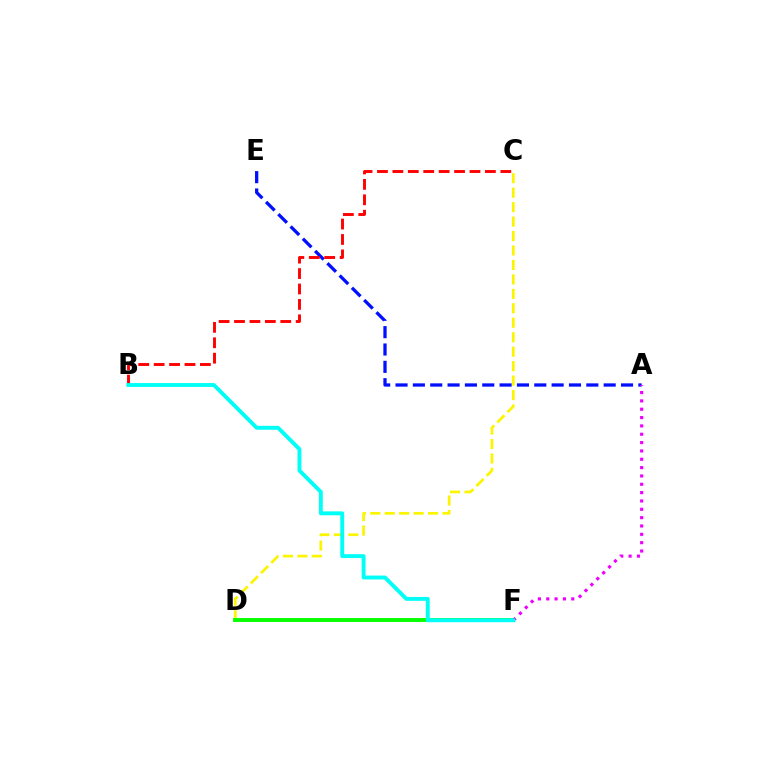{('C', 'D'): [{'color': '#fcf500', 'line_style': 'dashed', 'thickness': 1.96}], ('A', 'E'): [{'color': '#0010ff', 'line_style': 'dashed', 'thickness': 2.36}], ('B', 'C'): [{'color': '#ff0000', 'line_style': 'dashed', 'thickness': 2.09}], ('D', 'F'): [{'color': '#08ff00', 'line_style': 'solid', 'thickness': 2.81}], ('A', 'F'): [{'color': '#ee00ff', 'line_style': 'dotted', 'thickness': 2.27}], ('B', 'F'): [{'color': '#00fff6', 'line_style': 'solid', 'thickness': 2.8}]}